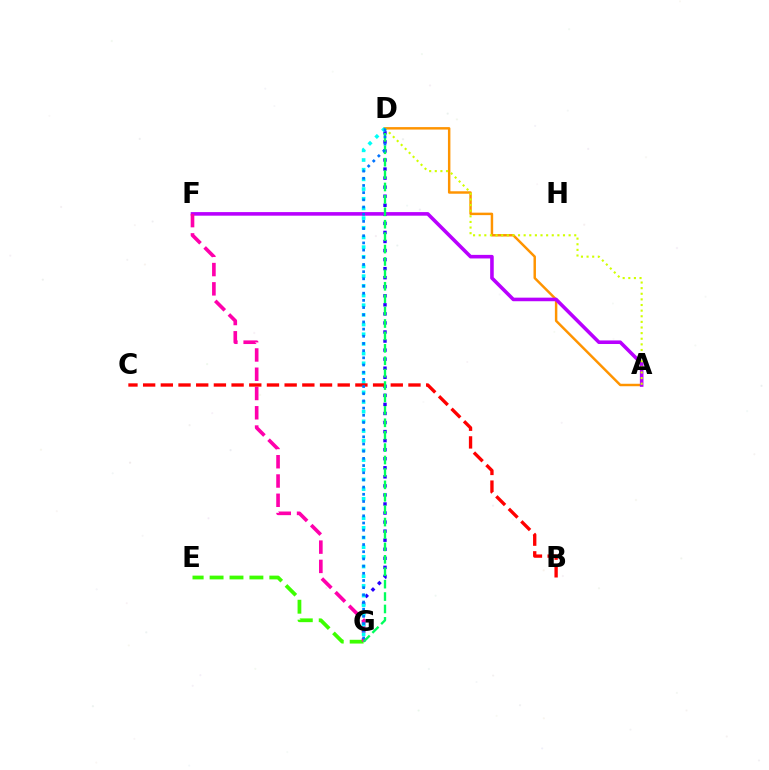{('D', 'G'): [{'color': '#2500ff', 'line_style': 'dotted', 'thickness': 2.46}, {'color': '#00fff6', 'line_style': 'dotted', 'thickness': 2.63}, {'color': '#00ff5c', 'line_style': 'dashed', 'thickness': 1.69}, {'color': '#0074ff', 'line_style': 'dotted', 'thickness': 1.95}], ('A', 'D'): [{'color': '#ff9400', 'line_style': 'solid', 'thickness': 1.77}, {'color': '#d1ff00', 'line_style': 'dotted', 'thickness': 1.53}], ('A', 'F'): [{'color': '#b900ff', 'line_style': 'solid', 'thickness': 2.57}], ('E', 'G'): [{'color': '#3dff00', 'line_style': 'dashed', 'thickness': 2.7}], ('F', 'G'): [{'color': '#ff00ac', 'line_style': 'dashed', 'thickness': 2.62}], ('B', 'C'): [{'color': '#ff0000', 'line_style': 'dashed', 'thickness': 2.4}]}